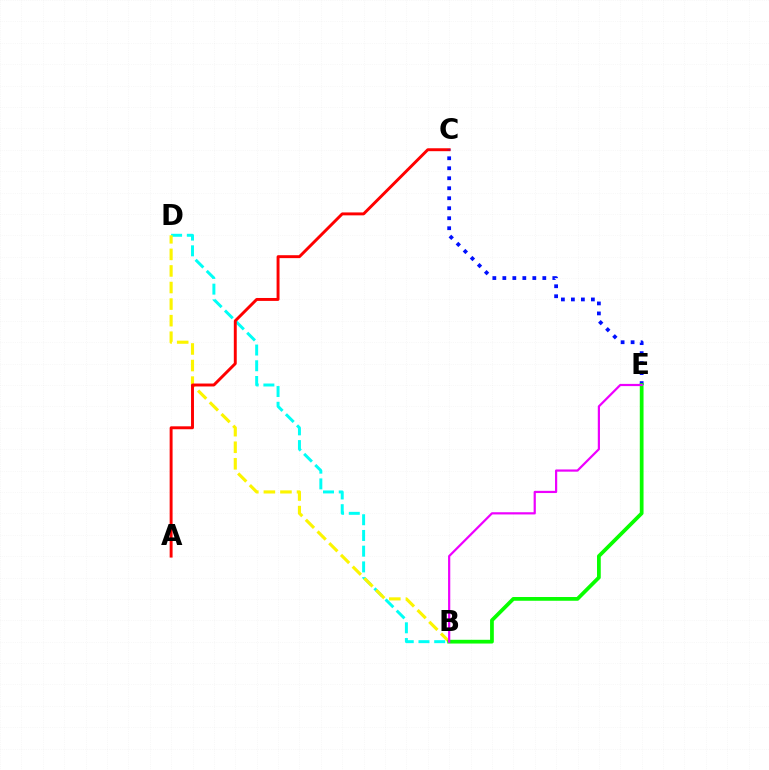{('B', 'D'): [{'color': '#00fff6', 'line_style': 'dashed', 'thickness': 2.14}, {'color': '#fcf500', 'line_style': 'dashed', 'thickness': 2.25}], ('A', 'C'): [{'color': '#ff0000', 'line_style': 'solid', 'thickness': 2.11}], ('C', 'E'): [{'color': '#0010ff', 'line_style': 'dotted', 'thickness': 2.72}], ('B', 'E'): [{'color': '#08ff00', 'line_style': 'solid', 'thickness': 2.7}, {'color': '#ee00ff', 'line_style': 'solid', 'thickness': 1.59}]}